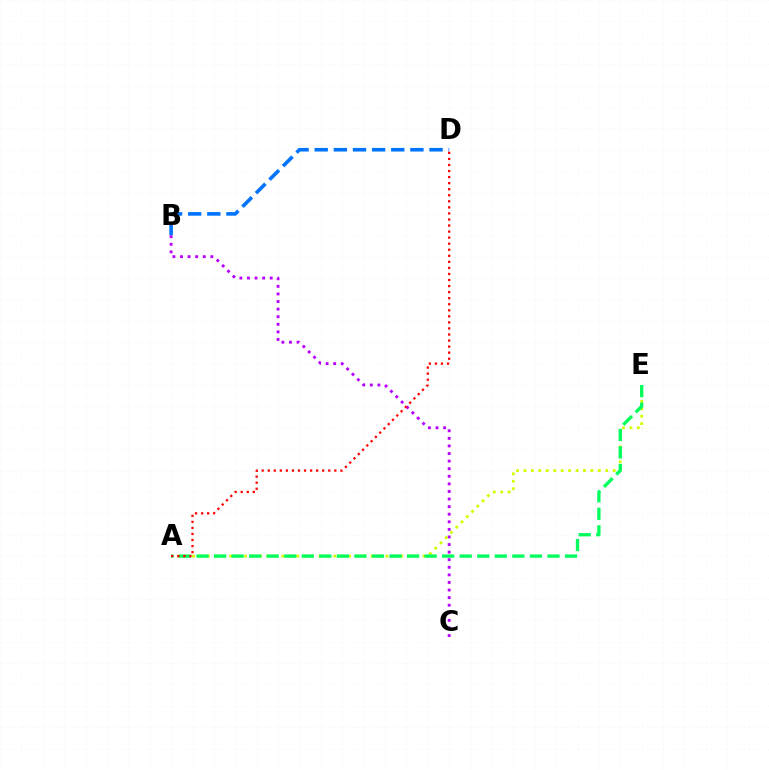{('B', 'D'): [{'color': '#0074ff', 'line_style': 'dashed', 'thickness': 2.6}], ('B', 'C'): [{'color': '#b900ff', 'line_style': 'dotted', 'thickness': 2.06}], ('A', 'E'): [{'color': '#d1ff00', 'line_style': 'dotted', 'thickness': 2.02}, {'color': '#00ff5c', 'line_style': 'dashed', 'thickness': 2.38}], ('A', 'D'): [{'color': '#ff0000', 'line_style': 'dotted', 'thickness': 1.64}]}